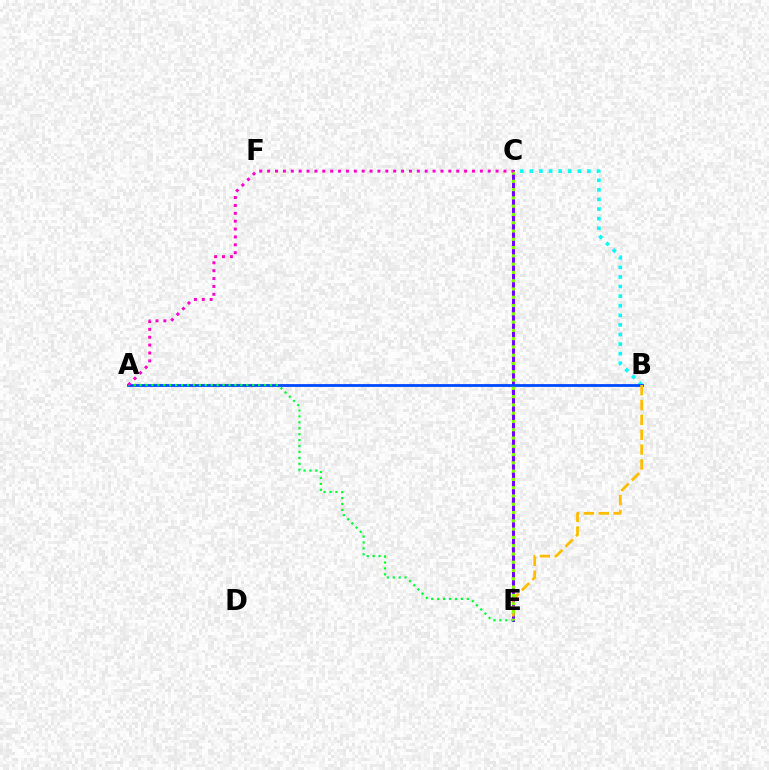{('B', 'C'): [{'color': '#00fff6', 'line_style': 'dotted', 'thickness': 2.61}], ('C', 'E'): [{'color': '#ff0000', 'line_style': 'dotted', 'thickness': 1.58}, {'color': '#7200ff', 'line_style': 'solid', 'thickness': 2.14}, {'color': '#84ff00', 'line_style': 'dotted', 'thickness': 2.25}], ('A', 'B'): [{'color': '#004bff', 'line_style': 'solid', 'thickness': 2.03}], ('B', 'E'): [{'color': '#ffbd00', 'line_style': 'dashed', 'thickness': 2.02}], ('A', 'E'): [{'color': '#00ff39', 'line_style': 'dotted', 'thickness': 1.61}], ('A', 'C'): [{'color': '#ff00cf', 'line_style': 'dotted', 'thickness': 2.14}]}